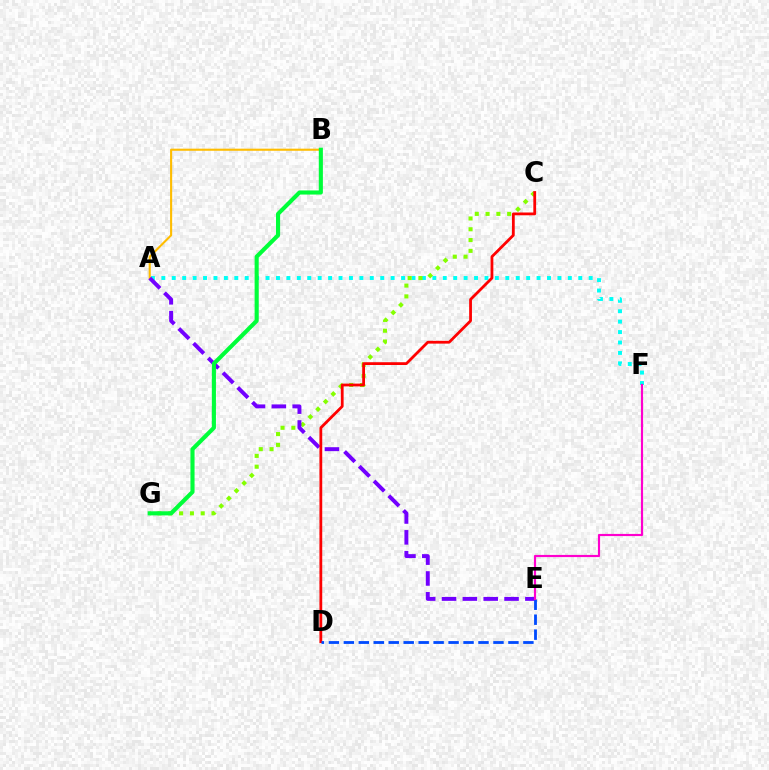{('A', 'F'): [{'color': '#00fff6', 'line_style': 'dotted', 'thickness': 2.83}], ('A', 'B'): [{'color': '#ffbd00', 'line_style': 'solid', 'thickness': 1.52}], ('C', 'G'): [{'color': '#84ff00', 'line_style': 'dotted', 'thickness': 2.93}], ('A', 'E'): [{'color': '#7200ff', 'line_style': 'dashed', 'thickness': 2.83}], ('C', 'D'): [{'color': '#ff0000', 'line_style': 'solid', 'thickness': 2.01}], ('D', 'E'): [{'color': '#004bff', 'line_style': 'dashed', 'thickness': 2.03}], ('E', 'F'): [{'color': '#ff00cf', 'line_style': 'solid', 'thickness': 1.56}], ('B', 'G'): [{'color': '#00ff39', 'line_style': 'solid', 'thickness': 2.96}]}